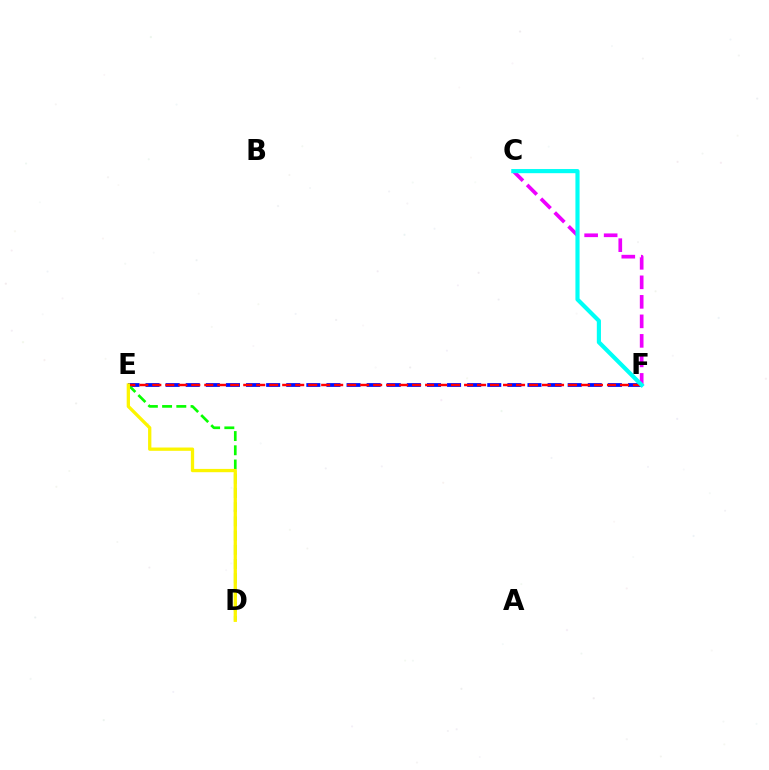{('E', 'F'): [{'color': '#0010ff', 'line_style': 'dashed', 'thickness': 2.73}, {'color': '#ff0000', 'line_style': 'dashed', 'thickness': 1.76}], ('D', 'E'): [{'color': '#08ff00', 'line_style': 'dashed', 'thickness': 1.93}, {'color': '#fcf500', 'line_style': 'solid', 'thickness': 2.37}], ('C', 'F'): [{'color': '#ee00ff', 'line_style': 'dashed', 'thickness': 2.65}, {'color': '#00fff6', 'line_style': 'solid', 'thickness': 2.98}]}